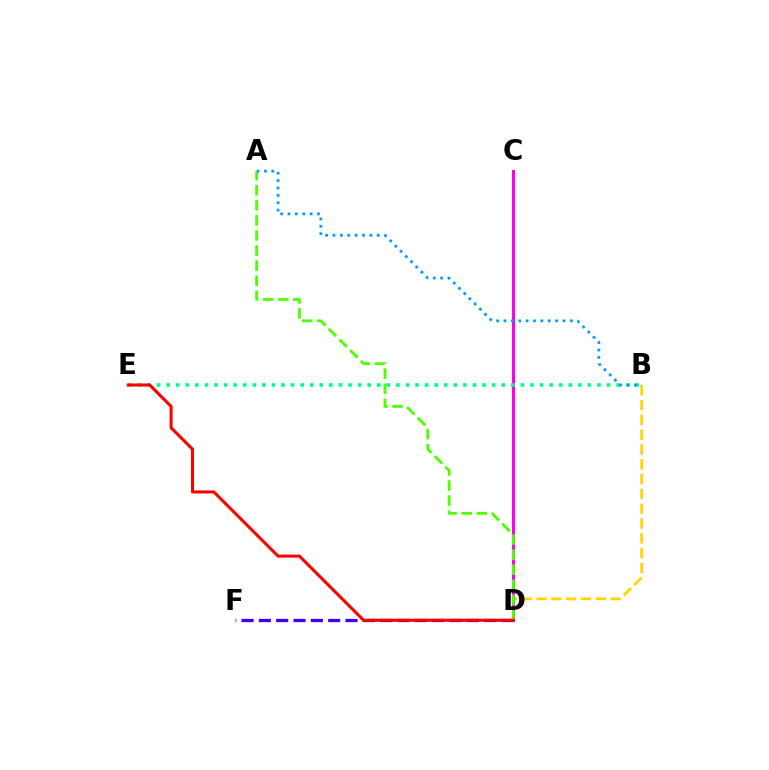{('B', 'D'): [{'color': '#ffd500', 'line_style': 'dashed', 'thickness': 2.01}], ('D', 'F'): [{'color': '#3700ff', 'line_style': 'dashed', 'thickness': 2.35}], ('C', 'D'): [{'color': '#ff00ed', 'line_style': 'solid', 'thickness': 2.19}], ('B', 'E'): [{'color': '#00ff86', 'line_style': 'dotted', 'thickness': 2.6}], ('A', 'D'): [{'color': '#4fff00', 'line_style': 'dashed', 'thickness': 2.05}], ('D', 'E'): [{'color': '#ff0000', 'line_style': 'solid', 'thickness': 2.2}], ('A', 'B'): [{'color': '#009eff', 'line_style': 'dotted', 'thickness': 2.0}]}